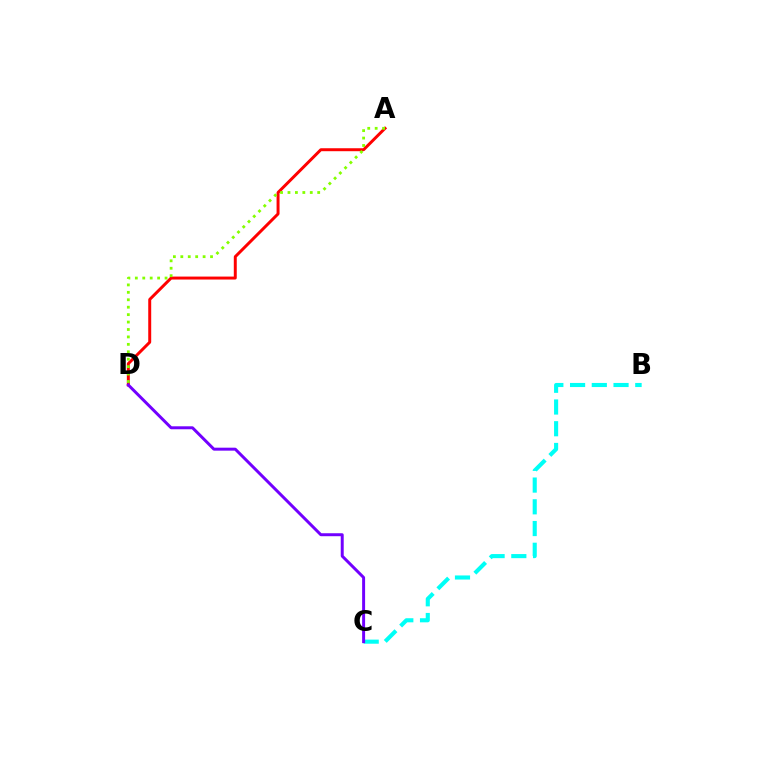{('A', 'D'): [{'color': '#ff0000', 'line_style': 'solid', 'thickness': 2.13}, {'color': '#84ff00', 'line_style': 'dotted', 'thickness': 2.02}], ('B', 'C'): [{'color': '#00fff6', 'line_style': 'dashed', 'thickness': 2.95}], ('C', 'D'): [{'color': '#7200ff', 'line_style': 'solid', 'thickness': 2.14}]}